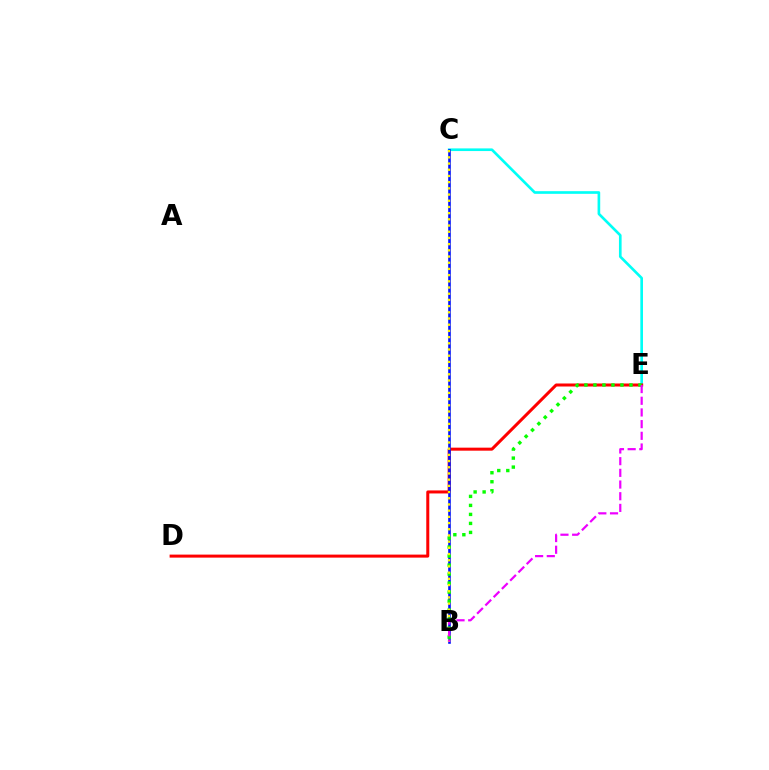{('C', 'E'): [{'color': '#00fff6', 'line_style': 'solid', 'thickness': 1.91}], ('D', 'E'): [{'color': '#ff0000', 'line_style': 'solid', 'thickness': 2.17}], ('B', 'C'): [{'color': '#0010ff', 'line_style': 'solid', 'thickness': 1.88}, {'color': '#fcf500', 'line_style': 'dotted', 'thickness': 1.68}], ('B', 'E'): [{'color': '#08ff00', 'line_style': 'dotted', 'thickness': 2.45}, {'color': '#ee00ff', 'line_style': 'dashed', 'thickness': 1.59}]}